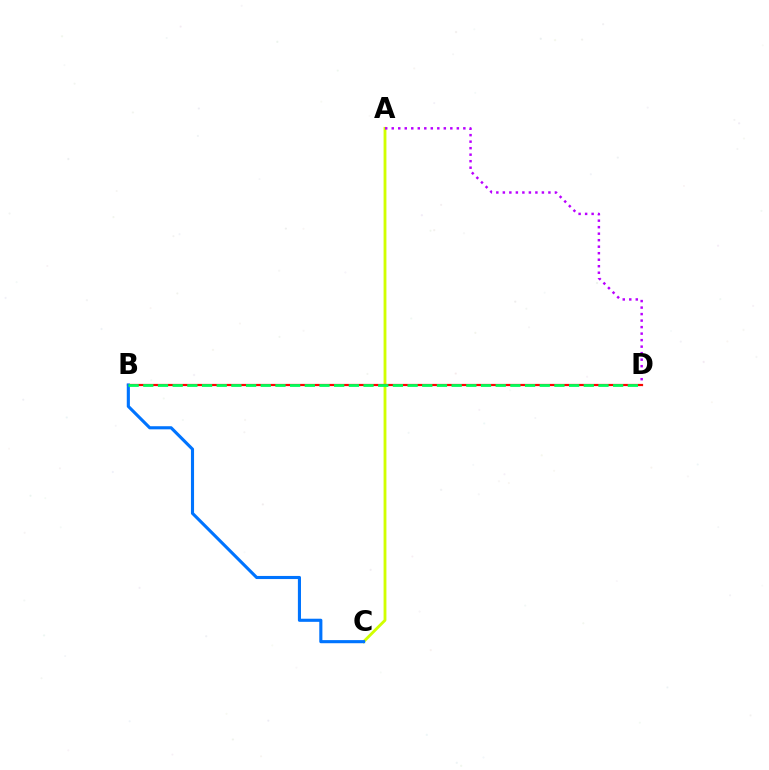{('A', 'C'): [{'color': '#d1ff00', 'line_style': 'solid', 'thickness': 2.04}], ('A', 'D'): [{'color': '#b900ff', 'line_style': 'dotted', 'thickness': 1.77}], ('B', 'D'): [{'color': '#ff0000', 'line_style': 'solid', 'thickness': 1.59}, {'color': '#00ff5c', 'line_style': 'dashed', 'thickness': 1.99}], ('B', 'C'): [{'color': '#0074ff', 'line_style': 'solid', 'thickness': 2.24}]}